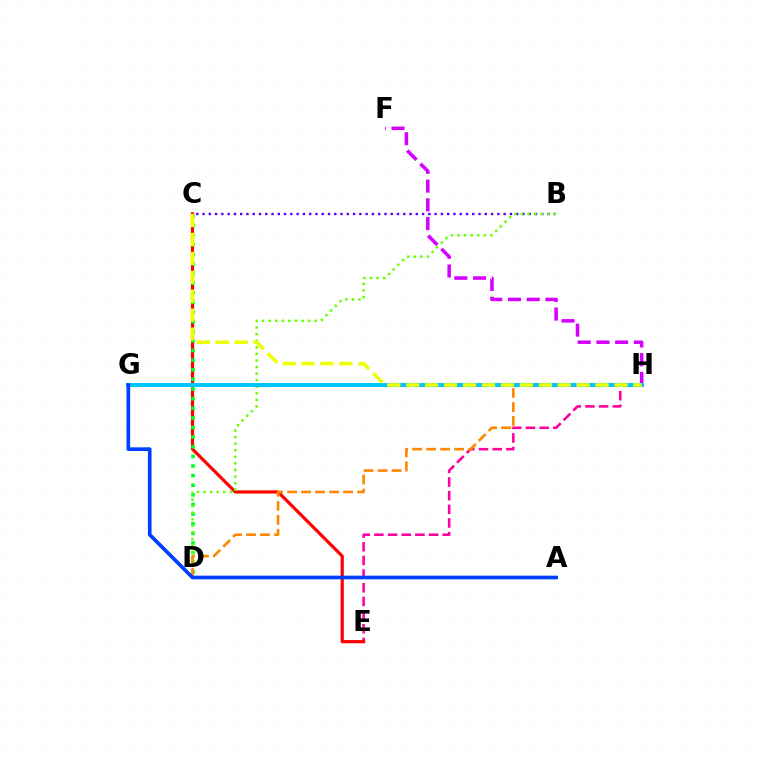{('E', 'H'): [{'color': '#ff00a0', 'line_style': 'dashed', 'thickness': 1.86}], ('B', 'C'): [{'color': '#4f00ff', 'line_style': 'dotted', 'thickness': 1.7}], ('C', 'E'): [{'color': '#ff0000', 'line_style': 'solid', 'thickness': 2.29}], ('C', 'D'): [{'color': '#00ff27', 'line_style': 'dotted', 'thickness': 2.61}], ('B', 'D'): [{'color': '#66ff00', 'line_style': 'dotted', 'thickness': 1.79}], ('F', 'H'): [{'color': '#d600ff', 'line_style': 'dashed', 'thickness': 2.55}], ('D', 'H'): [{'color': '#ff8800', 'line_style': 'dashed', 'thickness': 1.9}], ('G', 'H'): [{'color': '#00ffaf', 'line_style': 'solid', 'thickness': 1.6}, {'color': '#00c7ff', 'line_style': 'solid', 'thickness': 2.89}], ('C', 'H'): [{'color': '#eeff00', 'line_style': 'dashed', 'thickness': 2.57}], ('A', 'G'): [{'color': '#003fff', 'line_style': 'solid', 'thickness': 2.64}]}